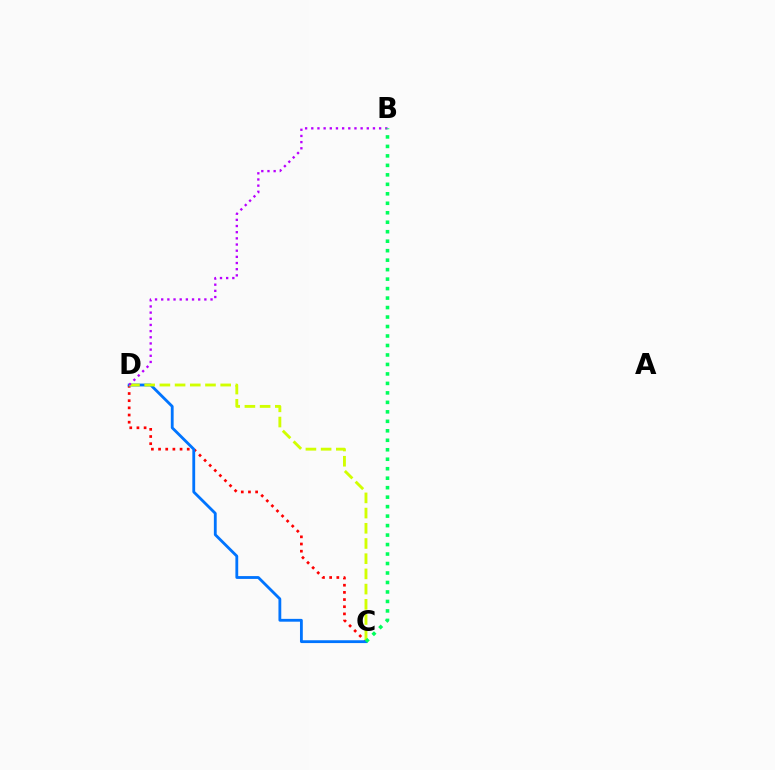{('C', 'D'): [{'color': '#ff0000', 'line_style': 'dotted', 'thickness': 1.95}, {'color': '#0074ff', 'line_style': 'solid', 'thickness': 2.03}, {'color': '#d1ff00', 'line_style': 'dashed', 'thickness': 2.07}], ('B', 'D'): [{'color': '#b900ff', 'line_style': 'dotted', 'thickness': 1.68}], ('B', 'C'): [{'color': '#00ff5c', 'line_style': 'dotted', 'thickness': 2.58}]}